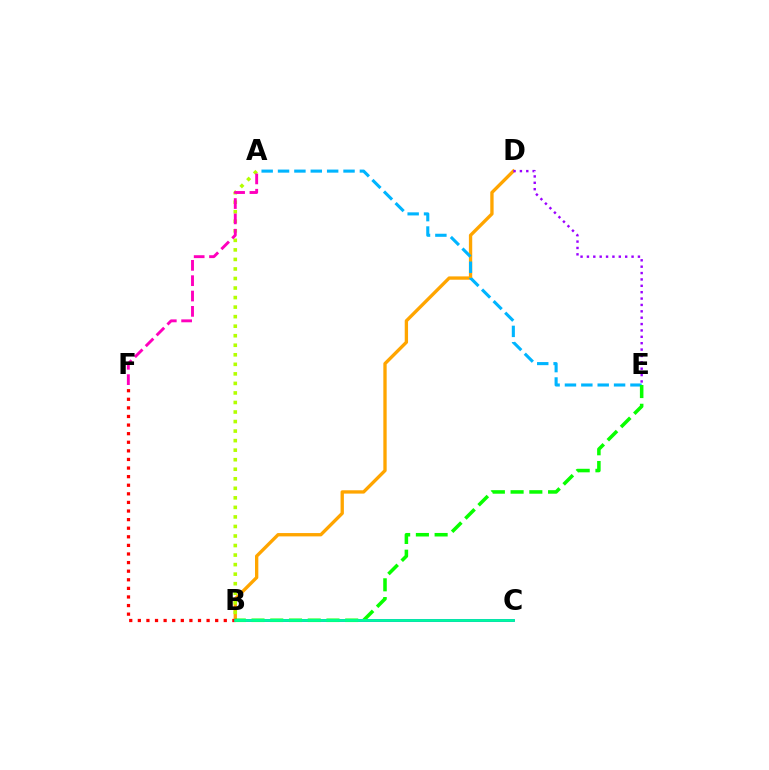{('B', 'D'): [{'color': '#ffa500', 'line_style': 'solid', 'thickness': 2.4}], ('B', 'C'): [{'color': '#0010ff', 'line_style': 'solid', 'thickness': 1.81}, {'color': '#00ff9d', 'line_style': 'solid', 'thickness': 1.94}], ('A', 'B'): [{'color': '#b3ff00', 'line_style': 'dotted', 'thickness': 2.59}], ('D', 'E'): [{'color': '#9b00ff', 'line_style': 'dotted', 'thickness': 1.73}], ('A', 'E'): [{'color': '#00b5ff', 'line_style': 'dashed', 'thickness': 2.22}], ('B', 'E'): [{'color': '#08ff00', 'line_style': 'dashed', 'thickness': 2.55}], ('B', 'F'): [{'color': '#ff0000', 'line_style': 'dotted', 'thickness': 2.34}], ('A', 'F'): [{'color': '#ff00bd', 'line_style': 'dashed', 'thickness': 2.08}]}